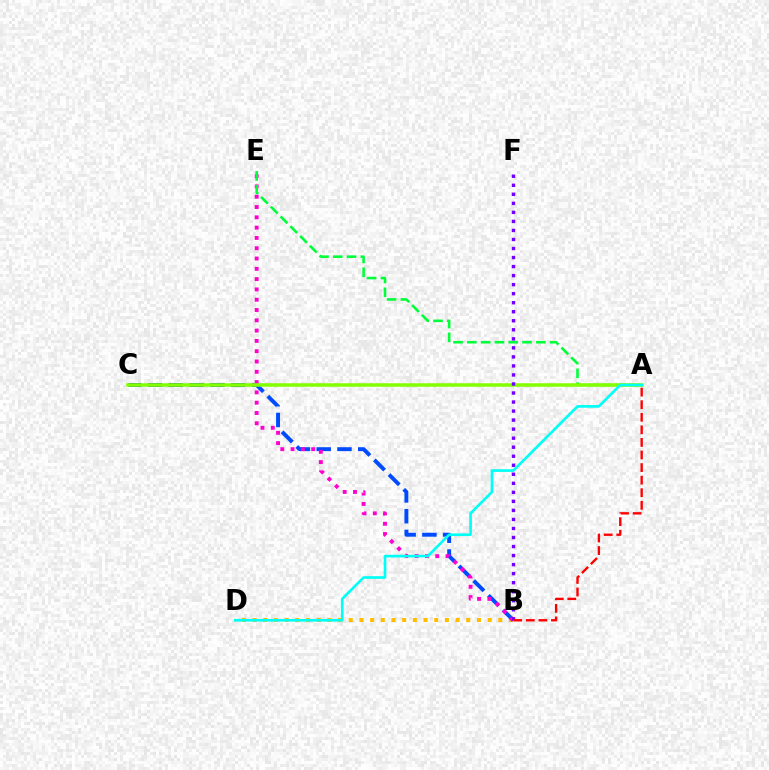{('B', 'D'): [{'color': '#ffbd00', 'line_style': 'dotted', 'thickness': 2.9}], ('B', 'C'): [{'color': '#004bff', 'line_style': 'dashed', 'thickness': 2.82}], ('B', 'E'): [{'color': '#ff00cf', 'line_style': 'dotted', 'thickness': 2.8}], ('A', 'E'): [{'color': '#00ff39', 'line_style': 'dashed', 'thickness': 1.88}], ('A', 'C'): [{'color': '#84ff00', 'line_style': 'solid', 'thickness': 2.54}], ('A', 'D'): [{'color': '#00fff6', 'line_style': 'solid', 'thickness': 1.91}], ('B', 'F'): [{'color': '#7200ff', 'line_style': 'dotted', 'thickness': 2.45}], ('A', 'B'): [{'color': '#ff0000', 'line_style': 'dashed', 'thickness': 1.71}]}